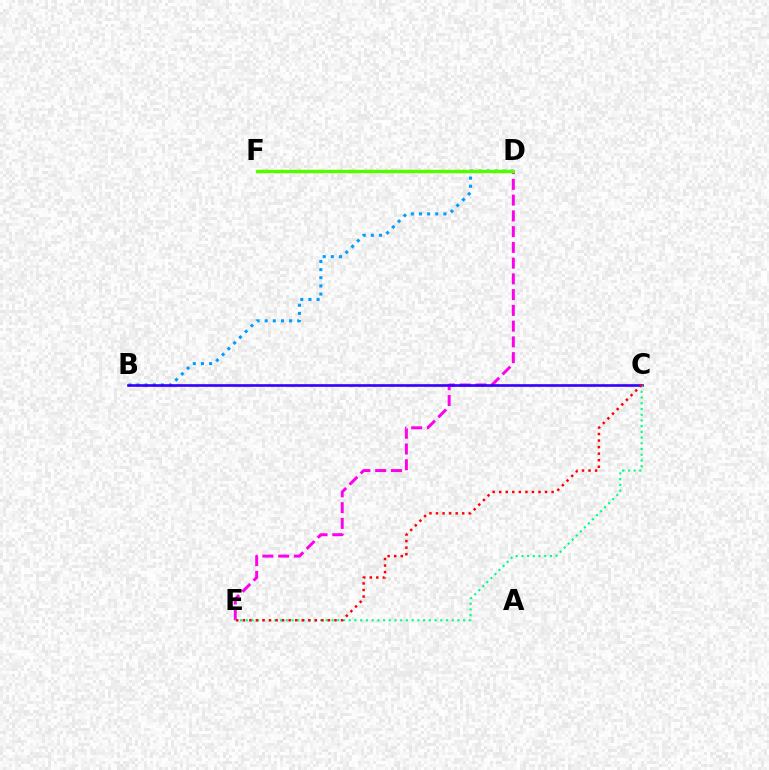{('B', 'D'): [{'color': '#009eff', 'line_style': 'dotted', 'thickness': 2.21}], ('D', 'E'): [{'color': '#ff00ed', 'line_style': 'dashed', 'thickness': 2.14}], ('D', 'F'): [{'color': '#ffd500', 'line_style': 'dashed', 'thickness': 2.44}, {'color': '#4fff00', 'line_style': 'solid', 'thickness': 2.38}], ('B', 'C'): [{'color': '#3700ff', 'line_style': 'solid', 'thickness': 1.91}], ('C', 'E'): [{'color': '#00ff86', 'line_style': 'dotted', 'thickness': 1.55}, {'color': '#ff0000', 'line_style': 'dotted', 'thickness': 1.78}]}